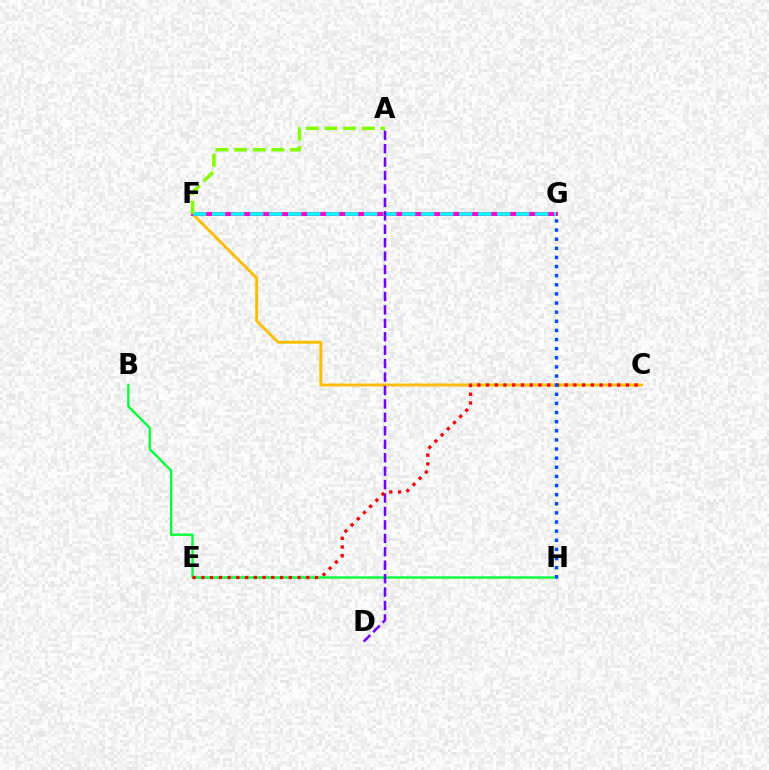{('C', 'F'): [{'color': '#ffbd00', 'line_style': 'solid', 'thickness': 2.12}], ('B', 'H'): [{'color': '#00ff39', 'line_style': 'solid', 'thickness': 1.7}], ('F', 'G'): [{'color': '#ff00cf', 'line_style': 'solid', 'thickness': 2.84}, {'color': '#00fff6', 'line_style': 'dashed', 'thickness': 2.58}], ('A', 'D'): [{'color': '#7200ff', 'line_style': 'dashed', 'thickness': 1.83}], ('C', 'E'): [{'color': '#ff0000', 'line_style': 'dotted', 'thickness': 2.37}], ('G', 'H'): [{'color': '#004bff', 'line_style': 'dotted', 'thickness': 2.48}], ('A', 'F'): [{'color': '#84ff00', 'line_style': 'dashed', 'thickness': 2.53}]}